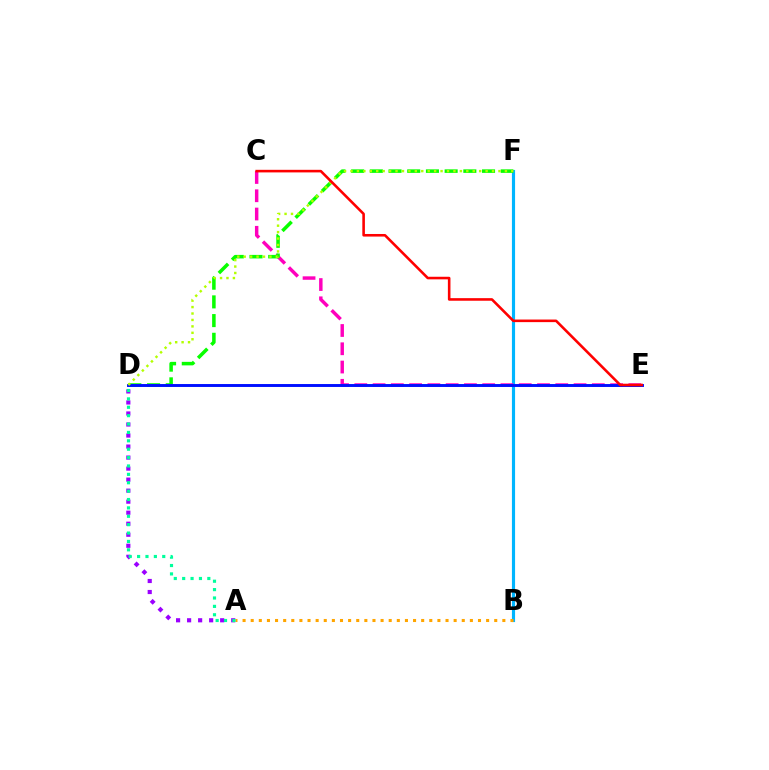{('B', 'F'): [{'color': '#00b5ff', 'line_style': 'solid', 'thickness': 2.27}], ('A', 'D'): [{'color': '#9b00ff', 'line_style': 'dotted', 'thickness': 2.99}, {'color': '#00ff9d', 'line_style': 'dotted', 'thickness': 2.28}], ('A', 'B'): [{'color': '#ffa500', 'line_style': 'dotted', 'thickness': 2.21}], ('C', 'E'): [{'color': '#ff00bd', 'line_style': 'dashed', 'thickness': 2.48}, {'color': '#ff0000', 'line_style': 'solid', 'thickness': 1.86}], ('D', 'F'): [{'color': '#08ff00', 'line_style': 'dashed', 'thickness': 2.54}, {'color': '#b3ff00', 'line_style': 'dotted', 'thickness': 1.75}], ('D', 'E'): [{'color': '#0010ff', 'line_style': 'solid', 'thickness': 2.1}]}